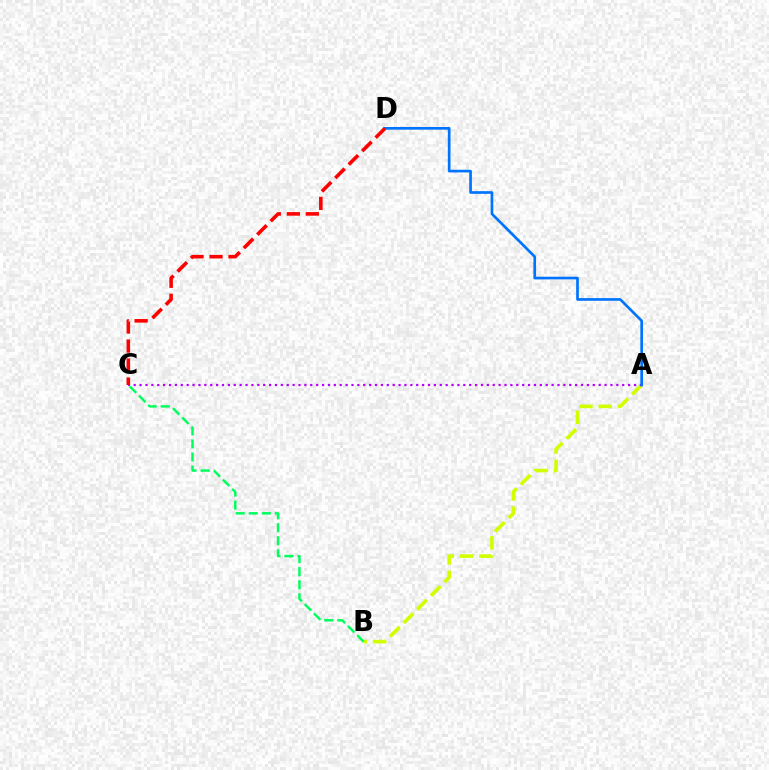{('A', 'B'): [{'color': '#d1ff00', 'line_style': 'dashed', 'thickness': 2.62}], ('B', 'C'): [{'color': '#00ff5c', 'line_style': 'dashed', 'thickness': 1.78}], ('A', 'C'): [{'color': '#b900ff', 'line_style': 'dotted', 'thickness': 1.6}], ('A', 'D'): [{'color': '#0074ff', 'line_style': 'solid', 'thickness': 1.93}], ('C', 'D'): [{'color': '#ff0000', 'line_style': 'dashed', 'thickness': 2.58}]}